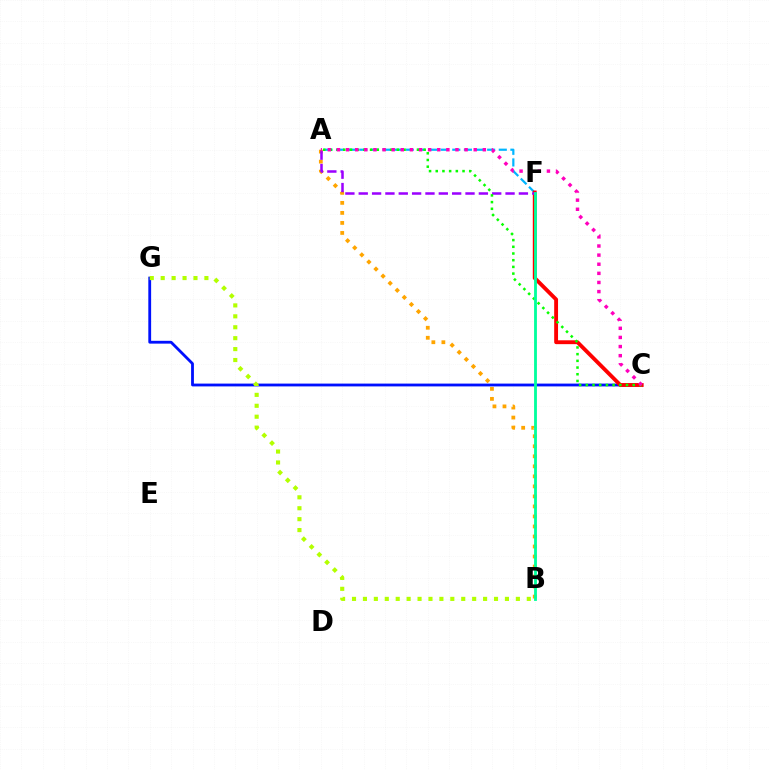{('A', 'B'): [{'color': '#ffa500', 'line_style': 'dotted', 'thickness': 2.72}], ('A', 'F'): [{'color': '#00b5ff', 'line_style': 'dashed', 'thickness': 1.58}, {'color': '#9b00ff', 'line_style': 'dashed', 'thickness': 1.81}], ('C', 'G'): [{'color': '#0010ff', 'line_style': 'solid', 'thickness': 2.02}], ('C', 'F'): [{'color': '#ff0000', 'line_style': 'solid', 'thickness': 2.78}], ('B', 'G'): [{'color': '#b3ff00', 'line_style': 'dotted', 'thickness': 2.97}], ('A', 'C'): [{'color': '#08ff00', 'line_style': 'dotted', 'thickness': 1.82}, {'color': '#ff00bd', 'line_style': 'dotted', 'thickness': 2.48}], ('B', 'F'): [{'color': '#00ff9d', 'line_style': 'solid', 'thickness': 2.04}]}